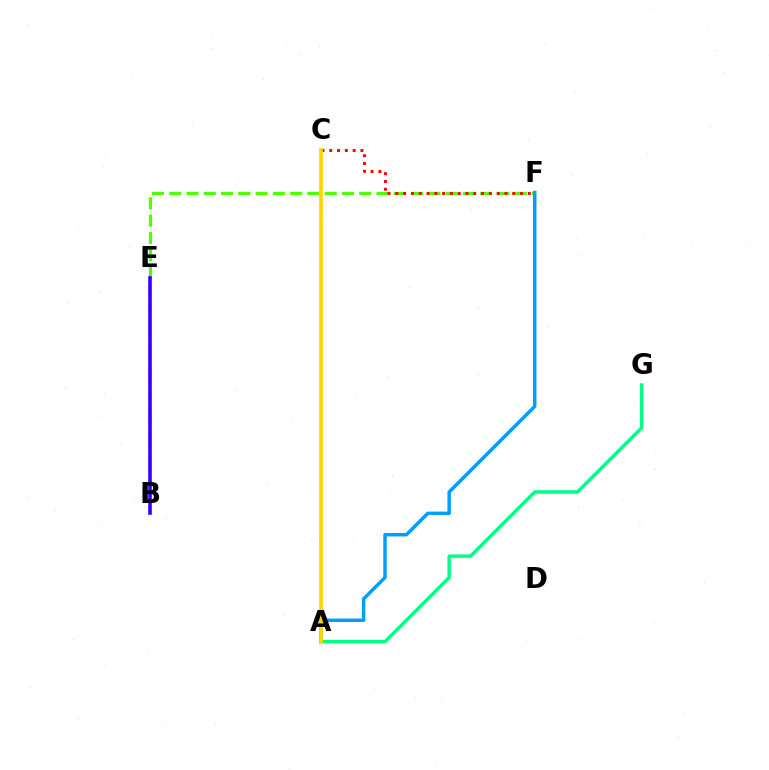{('B', 'E'): [{'color': '#ff00ed', 'line_style': 'dashed', 'thickness': 1.71}, {'color': '#3700ff', 'line_style': 'solid', 'thickness': 2.58}], ('E', 'F'): [{'color': '#4fff00', 'line_style': 'dashed', 'thickness': 2.35}], ('A', 'F'): [{'color': '#009eff', 'line_style': 'solid', 'thickness': 2.49}], ('A', 'G'): [{'color': '#00ff86', 'line_style': 'solid', 'thickness': 2.48}], ('C', 'F'): [{'color': '#ff0000', 'line_style': 'dotted', 'thickness': 2.12}], ('A', 'C'): [{'color': '#ffd500', 'line_style': 'solid', 'thickness': 2.67}]}